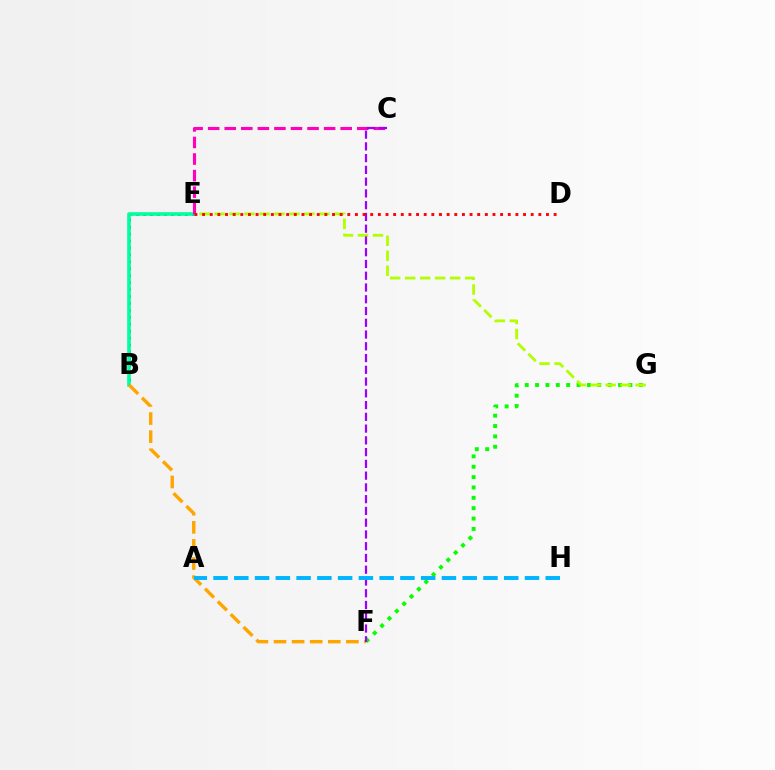{('B', 'E'): [{'color': '#0010ff', 'line_style': 'dotted', 'thickness': 1.89}, {'color': '#00ff9d', 'line_style': 'solid', 'thickness': 2.61}], ('F', 'G'): [{'color': '#08ff00', 'line_style': 'dotted', 'thickness': 2.82}], ('E', 'G'): [{'color': '#b3ff00', 'line_style': 'dashed', 'thickness': 2.04}], ('B', 'F'): [{'color': '#ffa500', 'line_style': 'dashed', 'thickness': 2.46}], ('C', 'E'): [{'color': '#ff00bd', 'line_style': 'dashed', 'thickness': 2.25}], ('C', 'F'): [{'color': '#9b00ff', 'line_style': 'dashed', 'thickness': 1.6}], ('D', 'E'): [{'color': '#ff0000', 'line_style': 'dotted', 'thickness': 2.08}], ('A', 'H'): [{'color': '#00b5ff', 'line_style': 'dashed', 'thickness': 2.82}]}